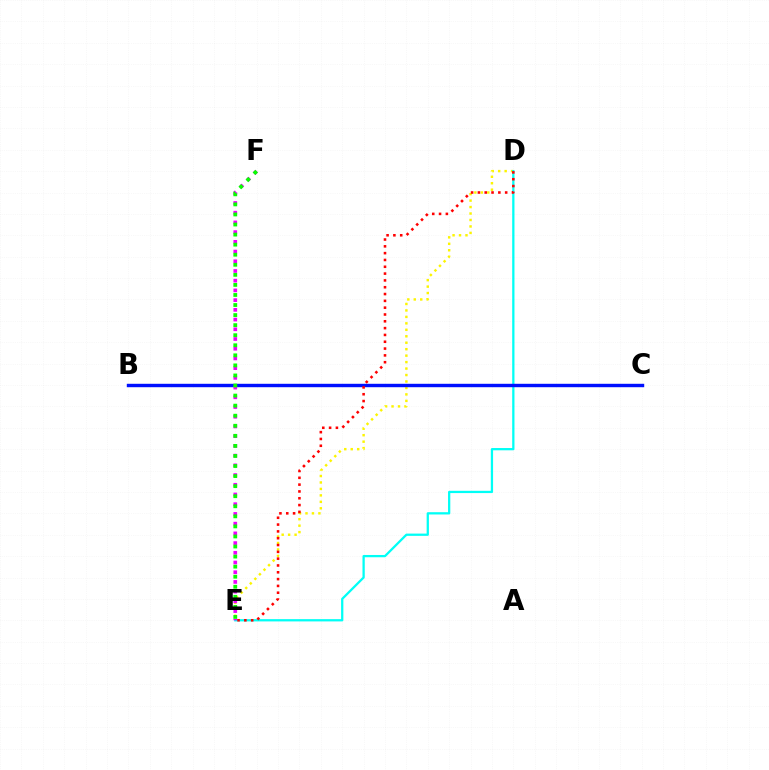{('D', 'E'): [{'color': '#fcf500', 'line_style': 'dotted', 'thickness': 1.75}, {'color': '#00fff6', 'line_style': 'solid', 'thickness': 1.63}, {'color': '#ff0000', 'line_style': 'dotted', 'thickness': 1.85}], ('B', 'C'): [{'color': '#0010ff', 'line_style': 'solid', 'thickness': 2.46}], ('E', 'F'): [{'color': '#ee00ff', 'line_style': 'dotted', 'thickness': 2.64}, {'color': '#08ff00', 'line_style': 'dotted', 'thickness': 2.73}]}